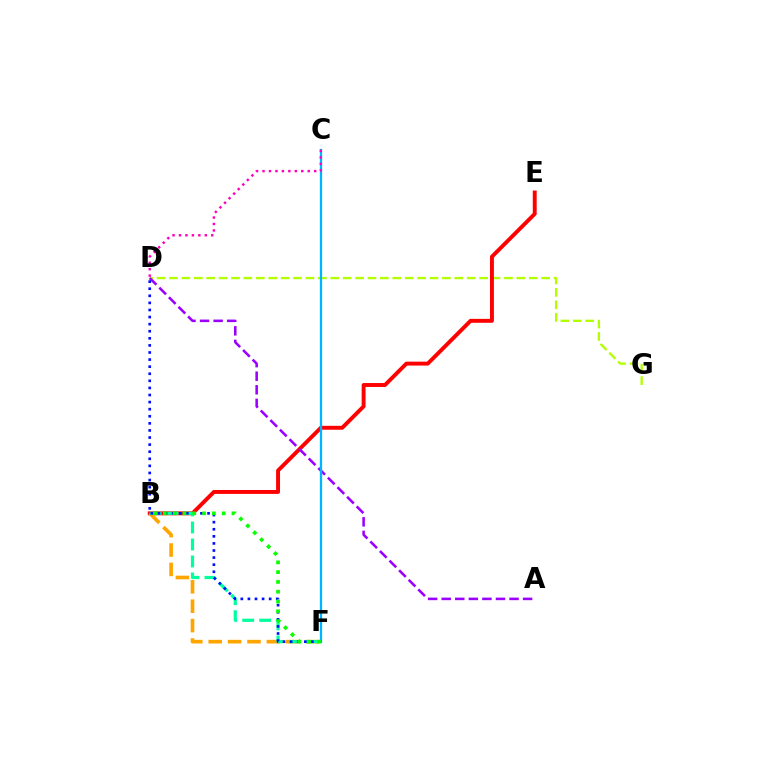{('D', 'G'): [{'color': '#b3ff00', 'line_style': 'dashed', 'thickness': 1.69}], ('B', 'E'): [{'color': '#ff0000', 'line_style': 'solid', 'thickness': 2.82}], ('B', 'F'): [{'color': '#ffa500', 'line_style': 'dashed', 'thickness': 2.63}, {'color': '#00ff9d', 'line_style': 'dashed', 'thickness': 2.31}, {'color': '#08ff00', 'line_style': 'dotted', 'thickness': 2.66}], ('A', 'D'): [{'color': '#9b00ff', 'line_style': 'dashed', 'thickness': 1.84}], ('D', 'F'): [{'color': '#0010ff', 'line_style': 'dotted', 'thickness': 1.93}], ('C', 'F'): [{'color': '#00b5ff', 'line_style': 'solid', 'thickness': 1.65}], ('C', 'D'): [{'color': '#ff00bd', 'line_style': 'dotted', 'thickness': 1.75}]}